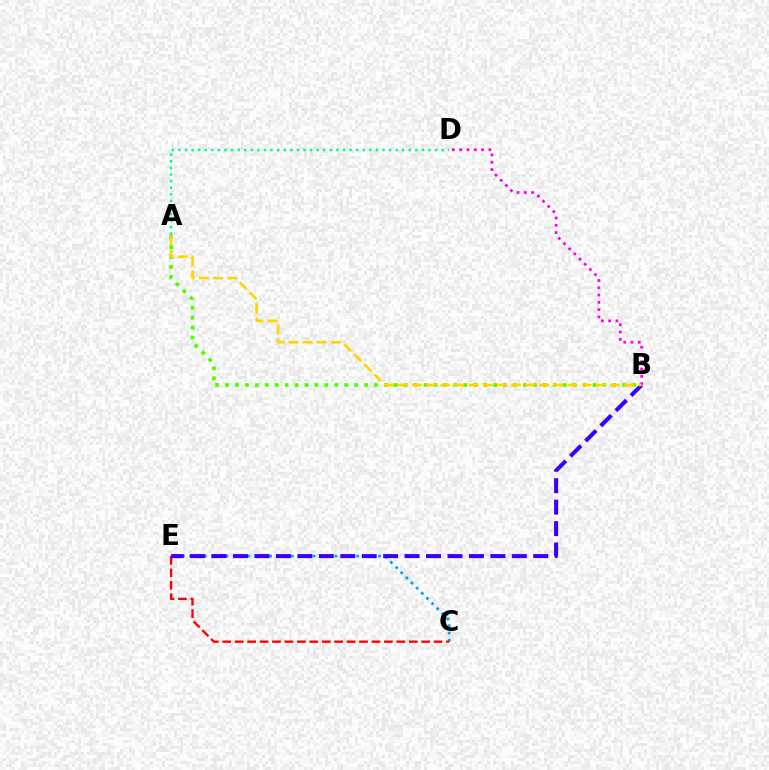{('C', 'E'): [{'color': '#009eff', 'line_style': 'dotted', 'thickness': 1.97}, {'color': '#ff0000', 'line_style': 'dashed', 'thickness': 1.69}], ('B', 'E'): [{'color': '#3700ff', 'line_style': 'dashed', 'thickness': 2.91}], ('B', 'D'): [{'color': '#ff00ed', 'line_style': 'dotted', 'thickness': 1.98}], ('A', 'B'): [{'color': '#4fff00', 'line_style': 'dotted', 'thickness': 2.7}, {'color': '#ffd500', 'line_style': 'dashed', 'thickness': 1.92}], ('A', 'D'): [{'color': '#00ff86', 'line_style': 'dotted', 'thickness': 1.79}]}